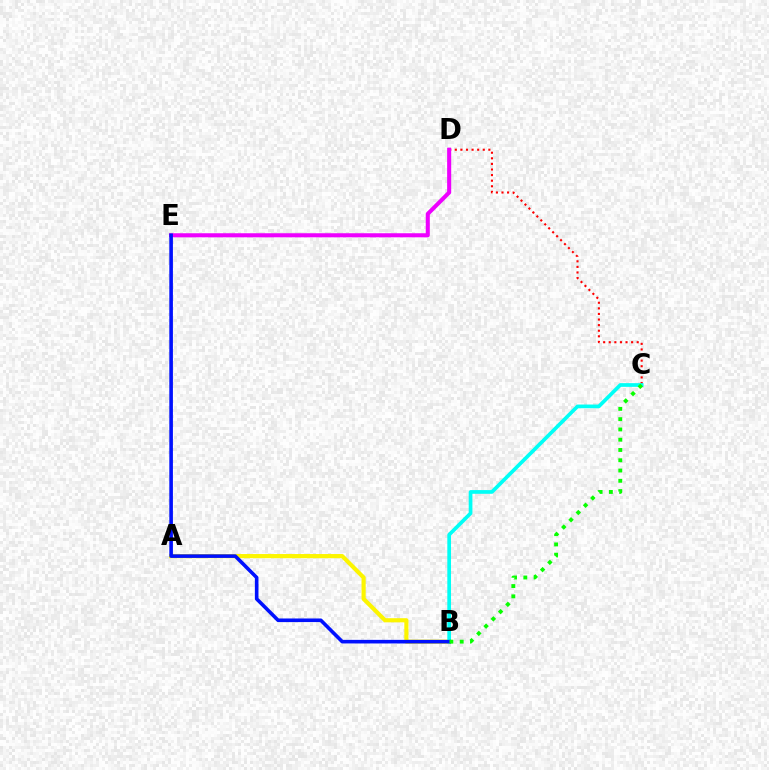{('C', 'D'): [{'color': '#ff0000', 'line_style': 'dotted', 'thickness': 1.52}], ('A', 'B'): [{'color': '#fcf500', 'line_style': 'solid', 'thickness': 2.99}], ('D', 'E'): [{'color': '#ee00ff', 'line_style': 'solid', 'thickness': 2.92}], ('B', 'C'): [{'color': '#00fff6', 'line_style': 'solid', 'thickness': 2.67}, {'color': '#08ff00', 'line_style': 'dotted', 'thickness': 2.79}], ('B', 'E'): [{'color': '#0010ff', 'line_style': 'solid', 'thickness': 2.6}]}